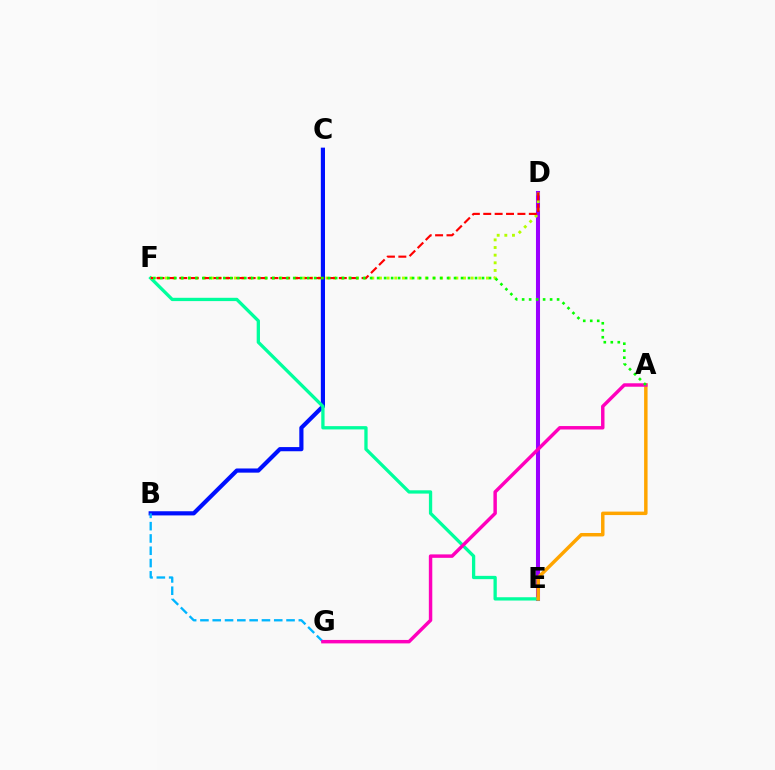{('B', 'C'): [{'color': '#0010ff', 'line_style': 'solid', 'thickness': 3.0}], ('D', 'E'): [{'color': '#9b00ff', 'line_style': 'solid', 'thickness': 2.93}], ('E', 'F'): [{'color': '#00ff9d', 'line_style': 'solid', 'thickness': 2.37}], ('D', 'F'): [{'color': '#b3ff00', 'line_style': 'dotted', 'thickness': 2.08}, {'color': '#ff0000', 'line_style': 'dashed', 'thickness': 1.55}], ('B', 'G'): [{'color': '#00b5ff', 'line_style': 'dashed', 'thickness': 1.67}], ('A', 'E'): [{'color': '#ffa500', 'line_style': 'solid', 'thickness': 2.49}], ('A', 'G'): [{'color': '#ff00bd', 'line_style': 'solid', 'thickness': 2.48}], ('A', 'F'): [{'color': '#08ff00', 'line_style': 'dotted', 'thickness': 1.9}]}